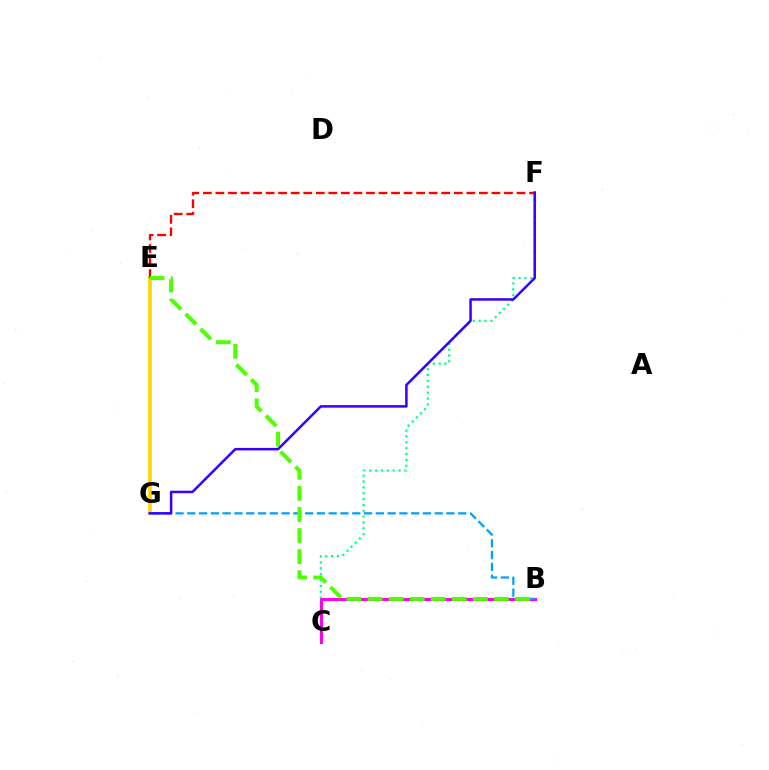{('C', 'F'): [{'color': '#00ff86', 'line_style': 'dotted', 'thickness': 1.59}], ('E', 'G'): [{'color': '#ffd500', 'line_style': 'solid', 'thickness': 2.61}], ('E', 'F'): [{'color': '#ff0000', 'line_style': 'dashed', 'thickness': 1.7}], ('B', 'C'): [{'color': '#ff00ed', 'line_style': 'solid', 'thickness': 2.15}], ('B', 'G'): [{'color': '#009eff', 'line_style': 'dashed', 'thickness': 1.6}], ('B', 'E'): [{'color': '#4fff00', 'line_style': 'dashed', 'thickness': 2.86}], ('F', 'G'): [{'color': '#3700ff', 'line_style': 'solid', 'thickness': 1.81}]}